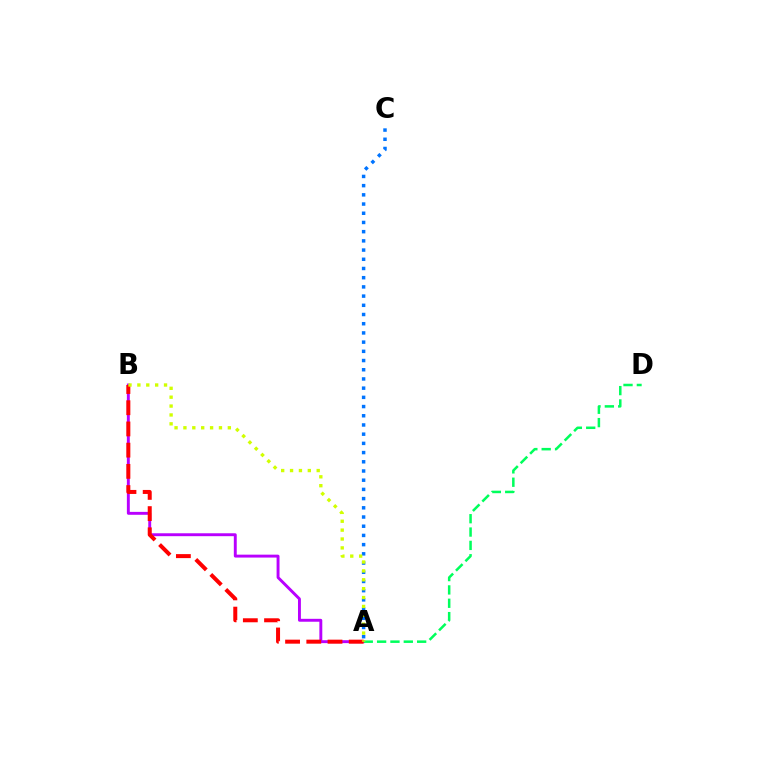{('A', 'C'): [{'color': '#0074ff', 'line_style': 'dotted', 'thickness': 2.5}], ('A', 'B'): [{'color': '#b900ff', 'line_style': 'solid', 'thickness': 2.1}, {'color': '#ff0000', 'line_style': 'dashed', 'thickness': 2.88}, {'color': '#d1ff00', 'line_style': 'dotted', 'thickness': 2.41}], ('A', 'D'): [{'color': '#00ff5c', 'line_style': 'dashed', 'thickness': 1.81}]}